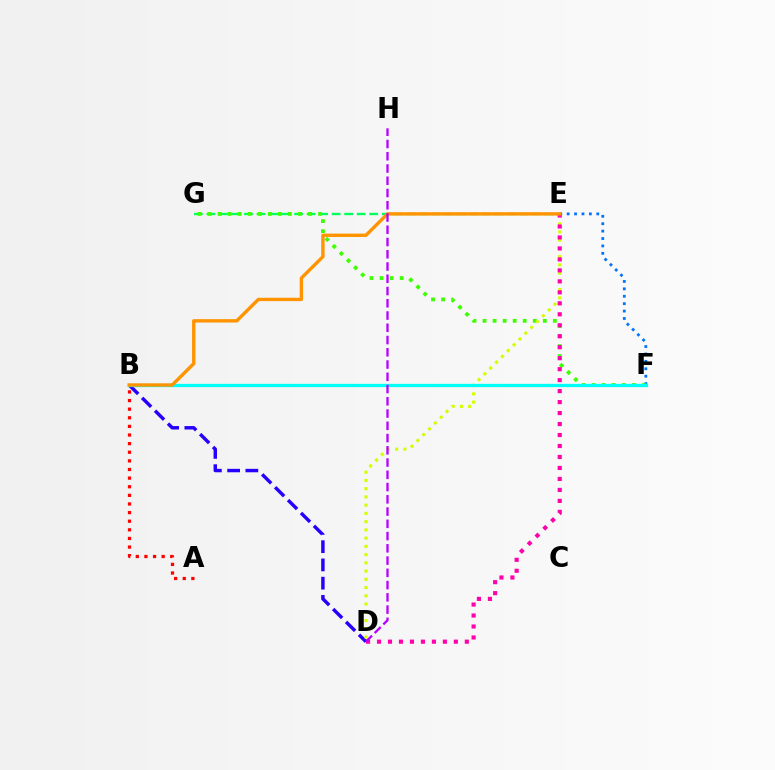{('B', 'D'): [{'color': '#2500ff', 'line_style': 'dashed', 'thickness': 2.48}], ('E', 'F'): [{'color': '#0074ff', 'line_style': 'dotted', 'thickness': 2.01}], ('E', 'G'): [{'color': '#00ff5c', 'line_style': 'dashed', 'thickness': 1.7}], ('F', 'G'): [{'color': '#3dff00', 'line_style': 'dotted', 'thickness': 2.73}], ('D', 'E'): [{'color': '#d1ff00', 'line_style': 'dotted', 'thickness': 2.24}, {'color': '#ff00ac', 'line_style': 'dotted', 'thickness': 2.98}], ('B', 'F'): [{'color': '#00fff6', 'line_style': 'solid', 'thickness': 2.36}], ('B', 'E'): [{'color': '#ff9400', 'line_style': 'solid', 'thickness': 2.43}], ('A', 'B'): [{'color': '#ff0000', 'line_style': 'dotted', 'thickness': 2.34}], ('D', 'H'): [{'color': '#b900ff', 'line_style': 'dashed', 'thickness': 1.66}]}